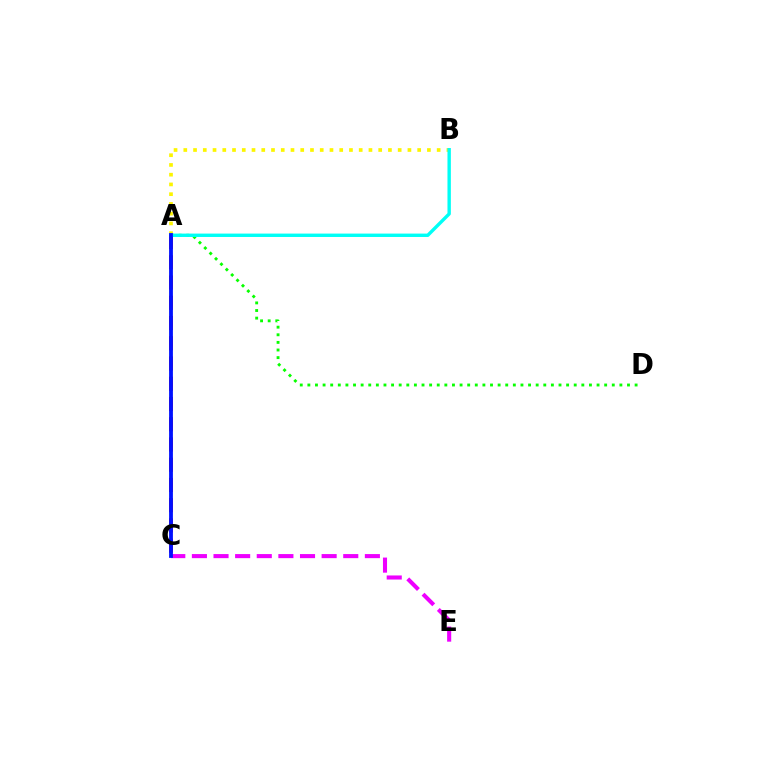{('A', 'C'): [{'color': '#ff0000', 'line_style': 'dashed', 'thickness': 2.75}, {'color': '#0010ff', 'line_style': 'solid', 'thickness': 2.74}], ('A', 'B'): [{'color': '#fcf500', 'line_style': 'dotted', 'thickness': 2.65}, {'color': '#00fff6', 'line_style': 'solid', 'thickness': 2.44}], ('A', 'D'): [{'color': '#08ff00', 'line_style': 'dotted', 'thickness': 2.07}], ('C', 'E'): [{'color': '#ee00ff', 'line_style': 'dashed', 'thickness': 2.94}]}